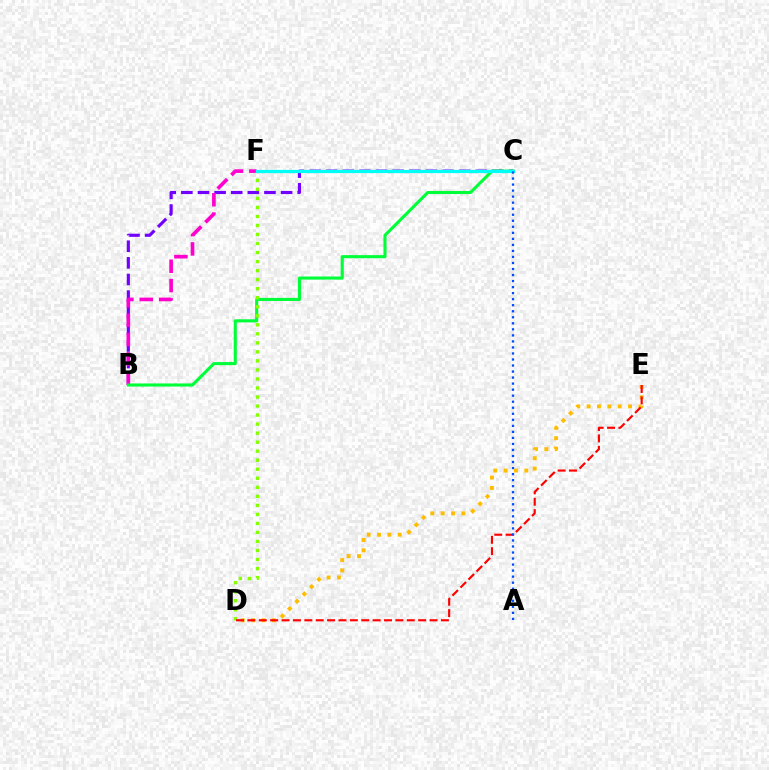{('B', 'C'): [{'color': '#7200ff', 'line_style': 'dashed', 'thickness': 2.26}, {'color': '#00ff39', 'line_style': 'solid', 'thickness': 2.23}], ('B', 'F'): [{'color': '#ff00cf', 'line_style': 'dashed', 'thickness': 2.63}], ('D', 'E'): [{'color': '#ffbd00', 'line_style': 'dotted', 'thickness': 2.81}, {'color': '#ff0000', 'line_style': 'dashed', 'thickness': 1.55}], ('D', 'F'): [{'color': '#84ff00', 'line_style': 'dotted', 'thickness': 2.45}], ('C', 'F'): [{'color': '#00fff6', 'line_style': 'solid', 'thickness': 2.34}], ('A', 'C'): [{'color': '#004bff', 'line_style': 'dotted', 'thickness': 1.64}]}